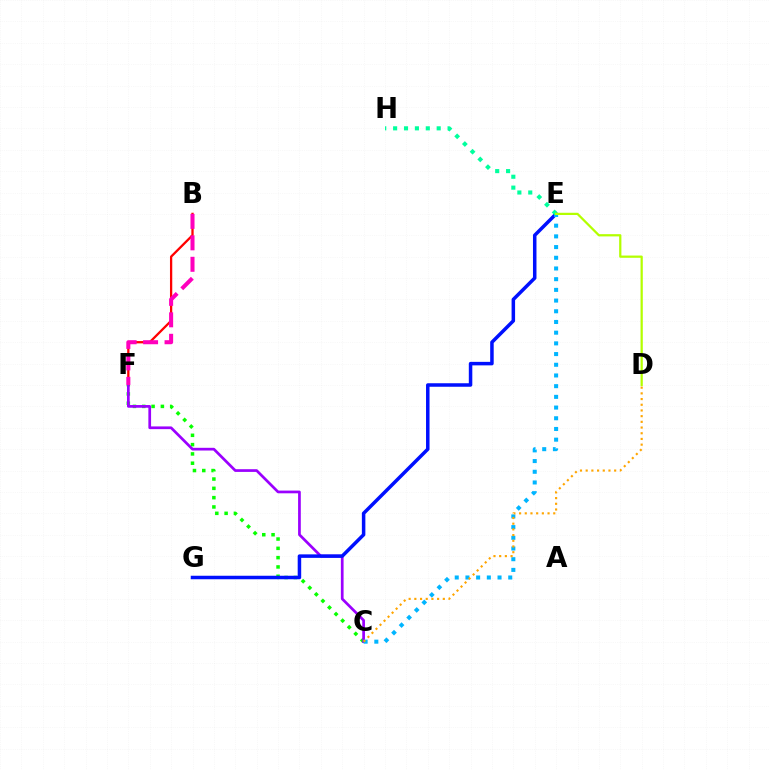{('B', 'F'): [{'color': '#ff0000', 'line_style': 'solid', 'thickness': 1.65}, {'color': '#ff00bd', 'line_style': 'dashed', 'thickness': 2.92}], ('C', 'F'): [{'color': '#08ff00', 'line_style': 'dotted', 'thickness': 2.53}, {'color': '#9b00ff', 'line_style': 'solid', 'thickness': 1.95}], ('E', 'G'): [{'color': '#0010ff', 'line_style': 'solid', 'thickness': 2.52}], ('C', 'E'): [{'color': '#00b5ff', 'line_style': 'dotted', 'thickness': 2.91}], ('E', 'H'): [{'color': '#00ff9d', 'line_style': 'dotted', 'thickness': 2.96}], ('C', 'D'): [{'color': '#ffa500', 'line_style': 'dotted', 'thickness': 1.55}], ('D', 'E'): [{'color': '#b3ff00', 'line_style': 'solid', 'thickness': 1.61}]}